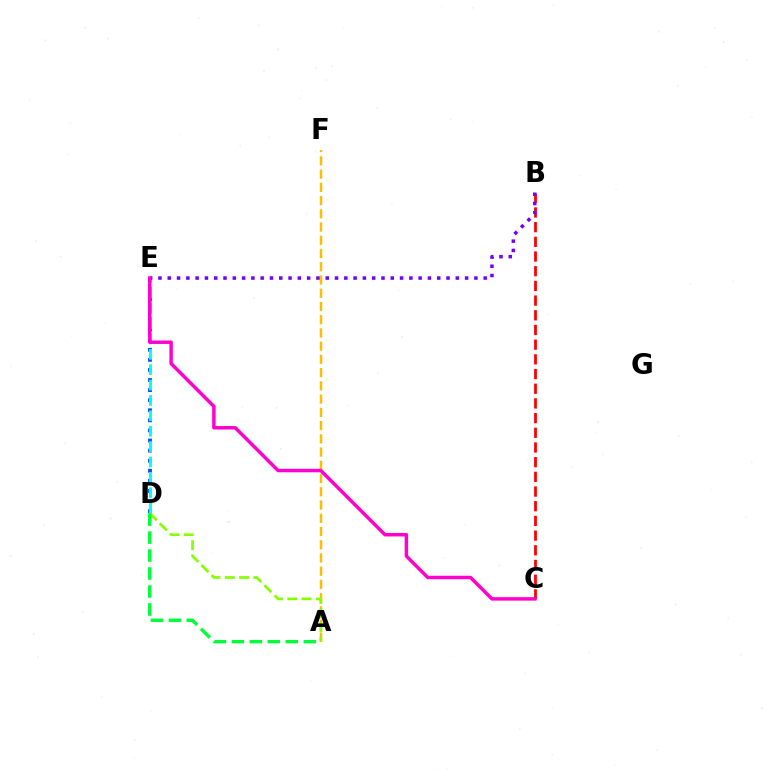{('D', 'E'): [{'color': '#004bff', 'line_style': 'dotted', 'thickness': 2.74}, {'color': '#00fff6', 'line_style': 'dashed', 'thickness': 2.09}], ('B', 'C'): [{'color': '#ff0000', 'line_style': 'dashed', 'thickness': 2.0}], ('A', 'F'): [{'color': '#ffbd00', 'line_style': 'dashed', 'thickness': 1.8}], ('A', 'D'): [{'color': '#84ff00', 'line_style': 'dashed', 'thickness': 1.94}, {'color': '#00ff39', 'line_style': 'dashed', 'thickness': 2.44}], ('B', 'E'): [{'color': '#7200ff', 'line_style': 'dotted', 'thickness': 2.52}], ('C', 'E'): [{'color': '#ff00cf', 'line_style': 'solid', 'thickness': 2.49}]}